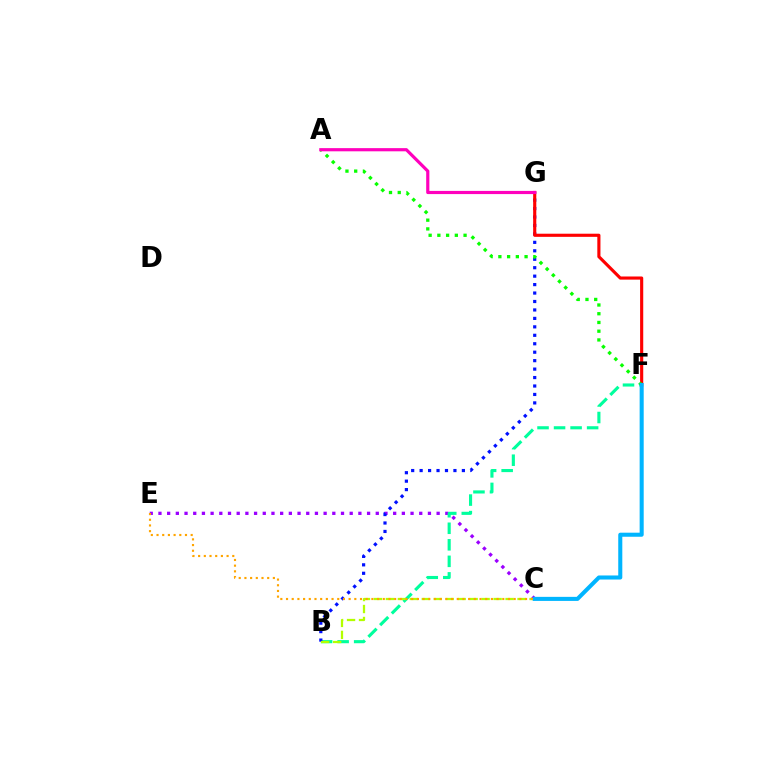{('C', 'E'): [{'color': '#9b00ff', 'line_style': 'dotted', 'thickness': 2.36}, {'color': '#ffa500', 'line_style': 'dotted', 'thickness': 1.55}], ('B', 'F'): [{'color': '#00ff9d', 'line_style': 'dashed', 'thickness': 2.25}], ('B', 'G'): [{'color': '#0010ff', 'line_style': 'dotted', 'thickness': 2.3}], ('B', 'C'): [{'color': '#b3ff00', 'line_style': 'dashed', 'thickness': 1.63}], ('F', 'G'): [{'color': '#ff0000', 'line_style': 'solid', 'thickness': 2.26}], ('A', 'F'): [{'color': '#08ff00', 'line_style': 'dotted', 'thickness': 2.37}], ('A', 'G'): [{'color': '#ff00bd', 'line_style': 'solid', 'thickness': 2.29}], ('C', 'F'): [{'color': '#00b5ff', 'line_style': 'solid', 'thickness': 2.92}]}